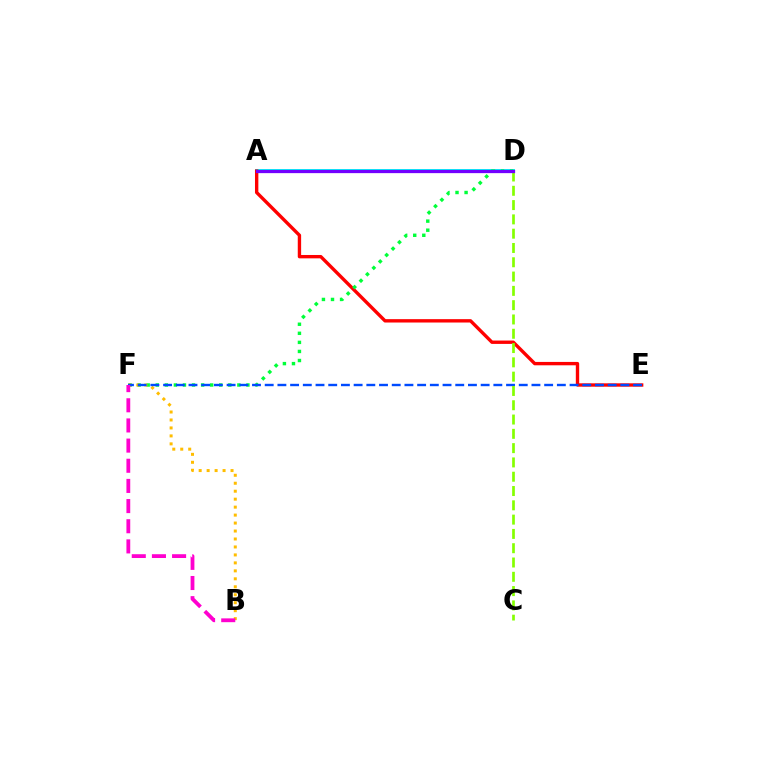{('A', 'D'): [{'color': '#00fff6', 'line_style': 'solid', 'thickness': 2.84}, {'color': '#7200ff', 'line_style': 'solid', 'thickness': 2.35}], ('A', 'E'): [{'color': '#ff0000', 'line_style': 'solid', 'thickness': 2.43}], ('D', 'F'): [{'color': '#00ff39', 'line_style': 'dotted', 'thickness': 2.46}], ('B', 'F'): [{'color': '#ffbd00', 'line_style': 'dotted', 'thickness': 2.16}, {'color': '#ff00cf', 'line_style': 'dashed', 'thickness': 2.74}], ('E', 'F'): [{'color': '#004bff', 'line_style': 'dashed', 'thickness': 1.73}], ('C', 'D'): [{'color': '#84ff00', 'line_style': 'dashed', 'thickness': 1.94}]}